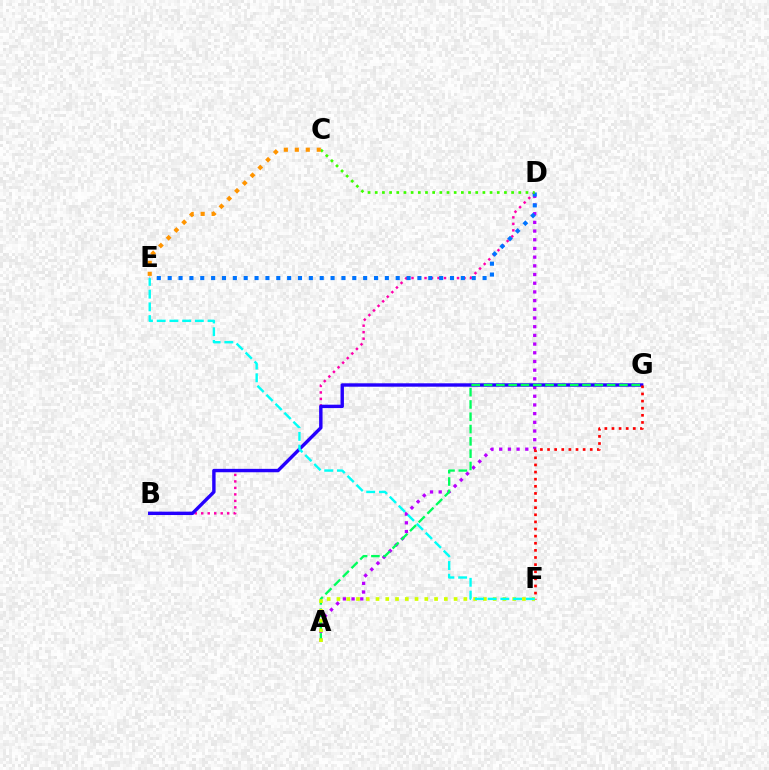{('B', 'D'): [{'color': '#ff00ac', 'line_style': 'dotted', 'thickness': 1.77}], ('A', 'D'): [{'color': '#b900ff', 'line_style': 'dotted', 'thickness': 2.36}], ('B', 'G'): [{'color': '#2500ff', 'line_style': 'solid', 'thickness': 2.45}], ('A', 'G'): [{'color': '#00ff5c', 'line_style': 'dashed', 'thickness': 1.67}], ('F', 'G'): [{'color': '#ff0000', 'line_style': 'dotted', 'thickness': 1.93}], ('D', 'E'): [{'color': '#0074ff', 'line_style': 'dotted', 'thickness': 2.95}], ('A', 'F'): [{'color': '#d1ff00', 'line_style': 'dotted', 'thickness': 2.65}], ('E', 'F'): [{'color': '#00fff6', 'line_style': 'dashed', 'thickness': 1.73}], ('C', 'D'): [{'color': '#3dff00', 'line_style': 'dotted', 'thickness': 1.95}], ('C', 'E'): [{'color': '#ff9400', 'line_style': 'dotted', 'thickness': 2.98}]}